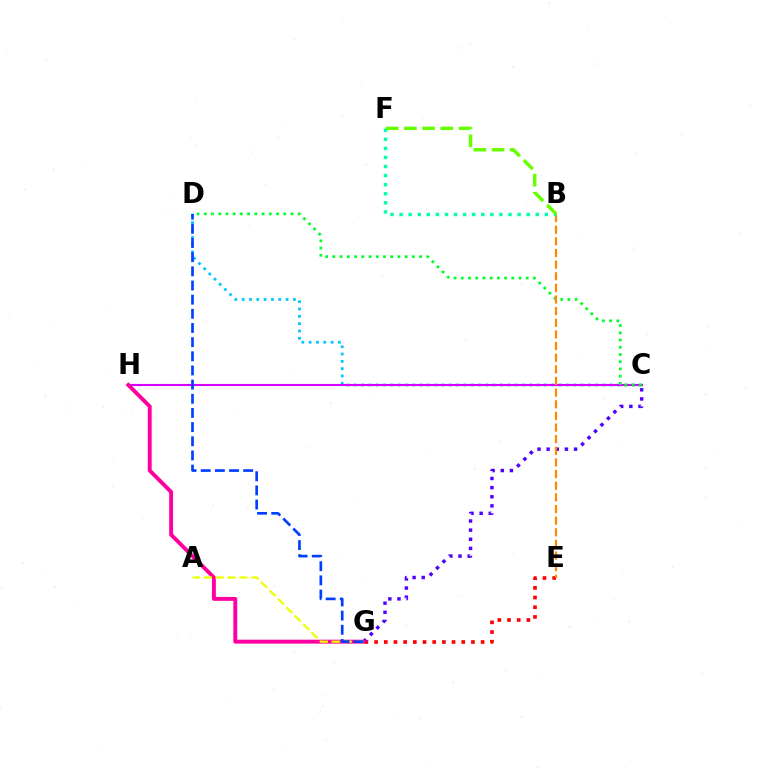{('E', 'G'): [{'color': '#ff0000', 'line_style': 'dotted', 'thickness': 2.63}], ('C', 'D'): [{'color': '#00c7ff', 'line_style': 'dotted', 'thickness': 1.99}, {'color': '#00ff27', 'line_style': 'dotted', 'thickness': 1.96}], ('C', 'H'): [{'color': '#d600ff', 'line_style': 'solid', 'thickness': 1.53}], ('C', 'G'): [{'color': '#4f00ff', 'line_style': 'dotted', 'thickness': 2.48}], ('B', 'E'): [{'color': '#ff8800', 'line_style': 'dashed', 'thickness': 1.58}], ('B', 'F'): [{'color': '#00ffaf', 'line_style': 'dotted', 'thickness': 2.47}, {'color': '#66ff00', 'line_style': 'dashed', 'thickness': 2.47}], ('G', 'H'): [{'color': '#ff00a0', 'line_style': 'solid', 'thickness': 2.82}], ('A', 'G'): [{'color': '#eeff00', 'line_style': 'dashed', 'thickness': 1.61}], ('D', 'G'): [{'color': '#003fff', 'line_style': 'dashed', 'thickness': 1.92}]}